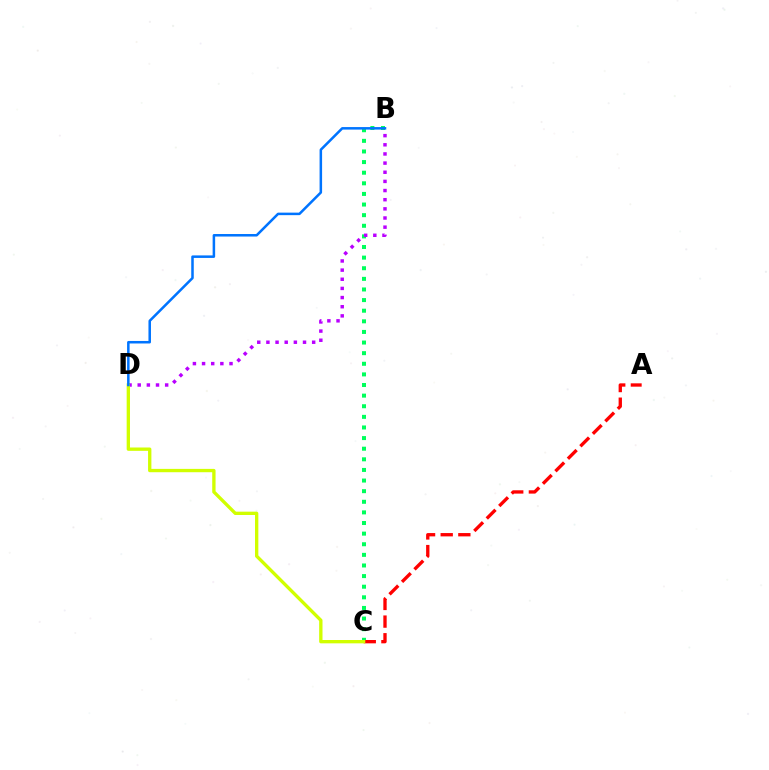{('B', 'C'): [{'color': '#00ff5c', 'line_style': 'dotted', 'thickness': 2.88}], ('A', 'C'): [{'color': '#ff0000', 'line_style': 'dashed', 'thickness': 2.4}], ('B', 'D'): [{'color': '#b900ff', 'line_style': 'dotted', 'thickness': 2.49}, {'color': '#0074ff', 'line_style': 'solid', 'thickness': 1.81}], ('C', 'D'): [{'color': '#d1ff00', 'line_style': 'solid', 'thickness': 2.4}]}